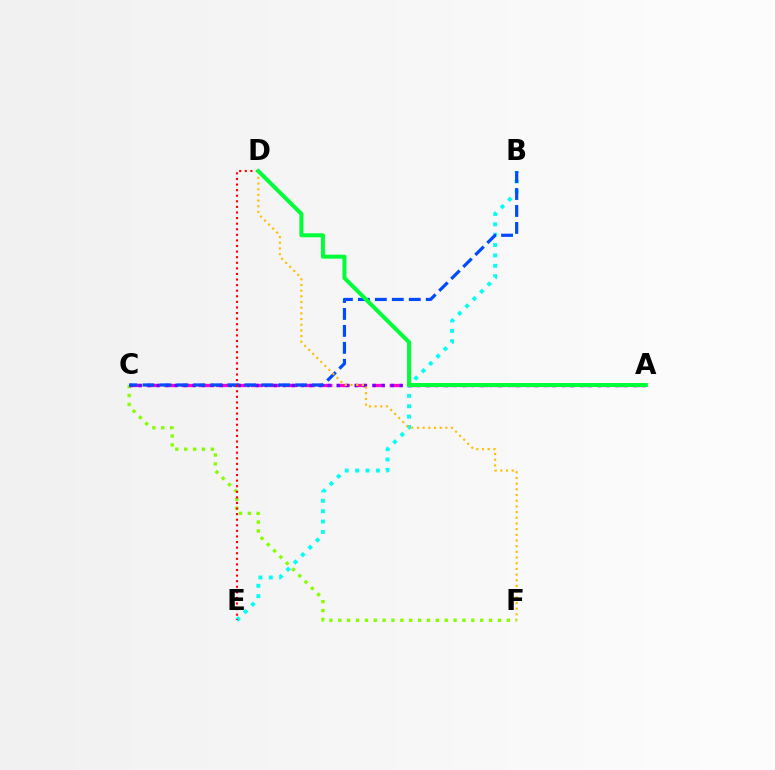{('A', 'C'): [{'color': '#ff00cf', 'line_style': 'dashed', 'thickness': 2.36}, {'color': '#7200ff', 'line_style': 'dotted', 'thickness': 2.45}], ('B', 'E'): [{'color': '#00fff6', 'line_style': 'dotted', 'thickness': 2.82}], ('C', 'F'): [{'color': '#84ff00', 'line_style': 'dotted', 'thickness': 2.41}], ('B', 'C'): [{'color': '#004bff', 'line_style': 'dashed', 'thickness': 2.3}], ('D', 'E'): [{'color': '#ff0000', 'line_style': 'dotted', 'thickness': 1.52}], ('D', 'F'): [{'color': '#ffbd00', 'line_style': 'dotted', 'thickness': 1.54}], ('A', 'D'): [{'color': '#00ff39', 'line_style': 'solid', 'thickness': 2.89}]}